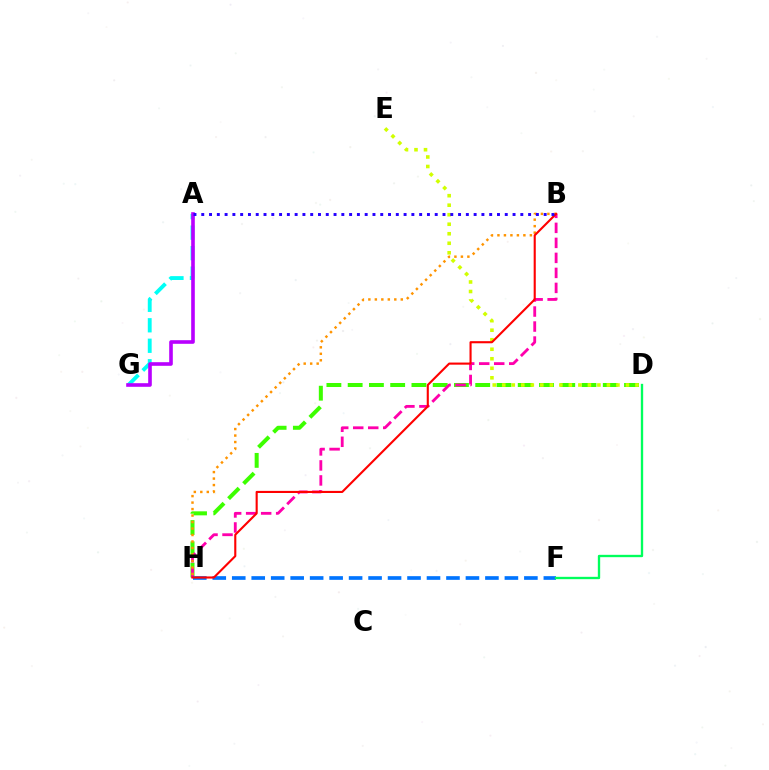{('D', 'H'): [{'color': '#3dff00', 'line_style': 'dashed', 'thickness': 2.89}], ('D', 'E'): [{'color': '#d1ff00', 'line_style': 'dotted', 'thickness': 2.59}], ('B', 'H'): [{'color': '#ff00ac', 'line_style': 'dashed', 'thickness': 2.04}, {'color': '#ff9400', 'line_style': 'dotted', 'thickness': 1.76}, {'color': '#ff0000', 'line_style': 'solid', 'thickness': 1.52}], ('A', 'G'): [{'color': '#00fff6', 'line_style': 'dashed', 'thickness': 2.78}, {'color': '#b900ff', 'line_style': 'solid', 'thickness': 2.6}], ('F', 'H'): [{'color': '#0074ff', 'line_style': 'dashed', 'thickness': 2.65}], ('D', 'F'): [{'color': '#00ff5c', 'line_style': 'solid', 'thickness': 1.69}], ('A', 'B'): [{'color': '#2500ff', 'line_style': 'dotted', 'thickness': 2.11}]}